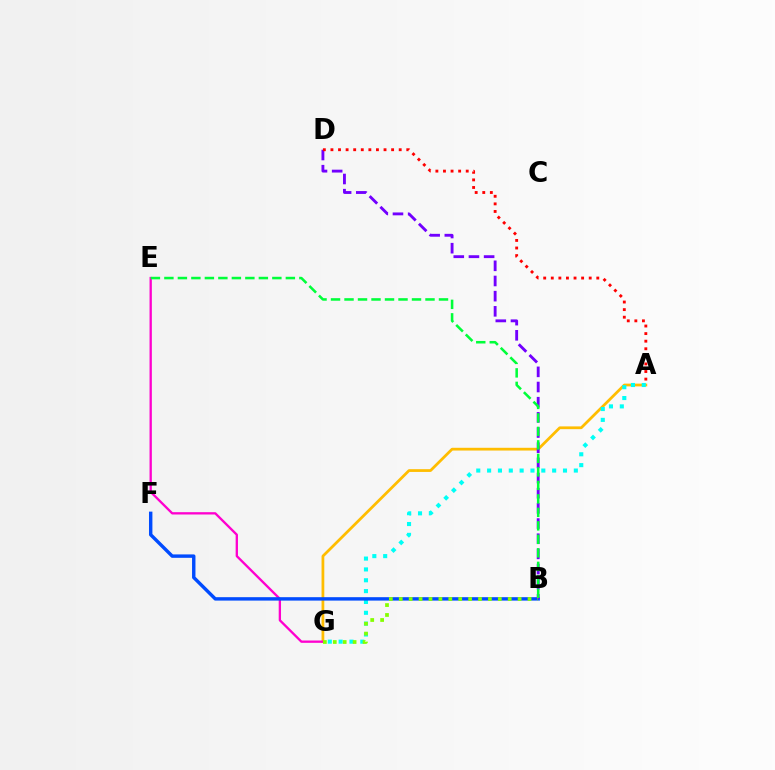{('A', 'G'): [{'color': '#ffbd00', 'line_style': 'solid', 'thickness': 1.99}, {'color': '#00fff6', 'line_style': 'dotted', 'thickness': 2.95}], ('E', 'G'): [{'color': '#ff00cf', 'line_style': 'solid', 'thickness': 1.67}], ('B', 'F'): [{'color': '#004bff', 'line_style': 'solid', 'thickness': 2.46}], ('B', 'D'): [{'color': '#7200ff', 'line_style': 'dashed', 'thickness': 2.06}], ('B', 'E'): [{'color': '#00ff39', 'line_style': 'dashed', 'thickness': 1.83}], ('A', 'D'): [{'color': '#ff0000', 'line_style': 'dotted', 'thickness': 2.06}], ('B', 'G'): [{'color': '#84ff00', 'line_style': 'dotted', 'thickness': 2.69}]}